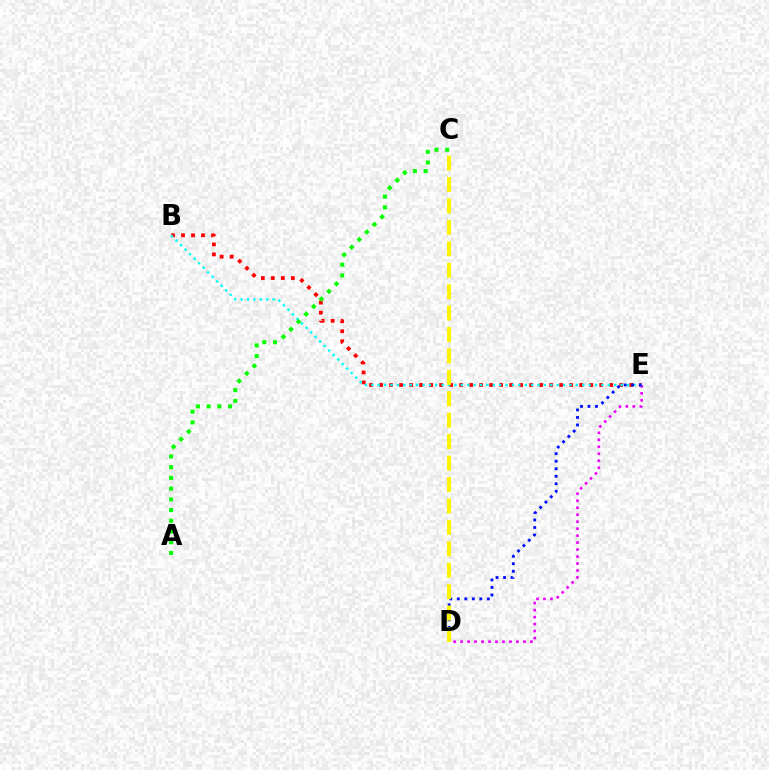{('B', 'E'): [{'color': '#ff0000', 'line_style': 'dotted', 'thickness': 2.72}, {'color': '#00fff6', 'line_style': 'dotted', 'thickness': 1.74}], ('D', 'E'): [{'color': '#ee00ff', 'line_style': 'dotted', 'thickness': 1.9}, {'color': '#0010ff', 'line_style': 'dotted', 'thickness': 2.04}], ('A', 'C'): [{'color': '#08ff00', 'line_style': 'dotted', 'thickness': 2.91}], ('C', 'D'): [{'color': '#fcf500', 'line_style': 'dashed', 'thickness': 2.91}]}